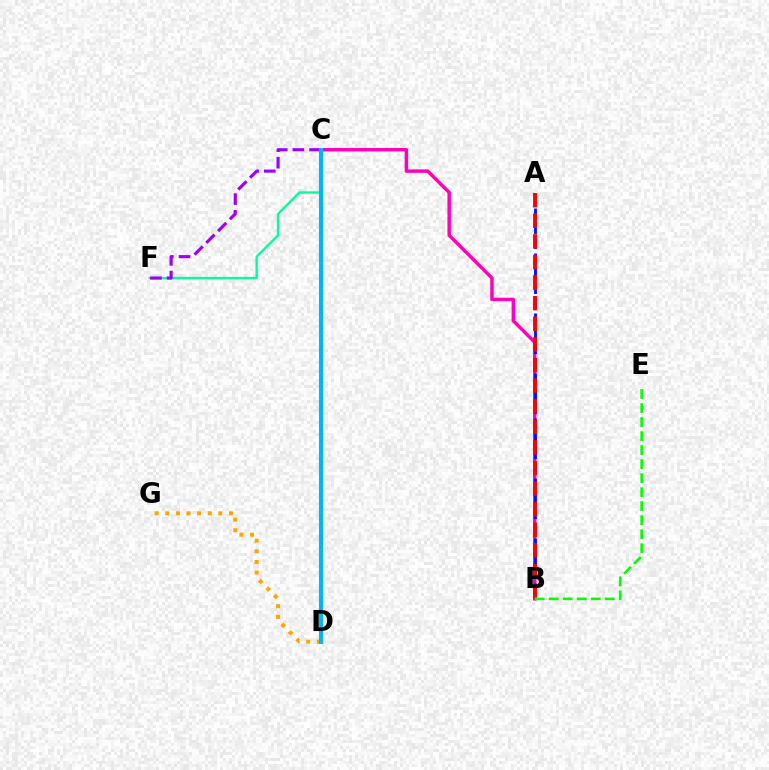{('B', 'C'): [{'color': '#ff00bd', 'line_style': 'solid', 'thickness': 2.48}], ('A', 'B'): [{'color': '#0010ff', 'line_style': 'dashed', 'thickness': 2.04}, {'color': '#ff0000', 'line_style': 'dashed', 'thickness': 2.8}], ('D', 'G'): [{'color': '#ffa500', 'line_style': 'dotted', 'thickness': 2.89}], ('C', 'D'): [{'color': '#b3ff00', 'line_style': 'dashed', 'thickness': 2.54}, {'color': '#00b5ff', 'line_style': 'solid', 'thickness': 2.92}], ('C', 'F'): [{'color': '#00ff9d', 'line_style': 'solid', 'thickness': 1.69}, {'color': '#9b00ff', 'line_style': 'dashed', 'thickness': 2.26}], ('B', 'E'): [{'color': '#08ff00', 'line_style': 'dashed', 'thickness': 1.9}]}